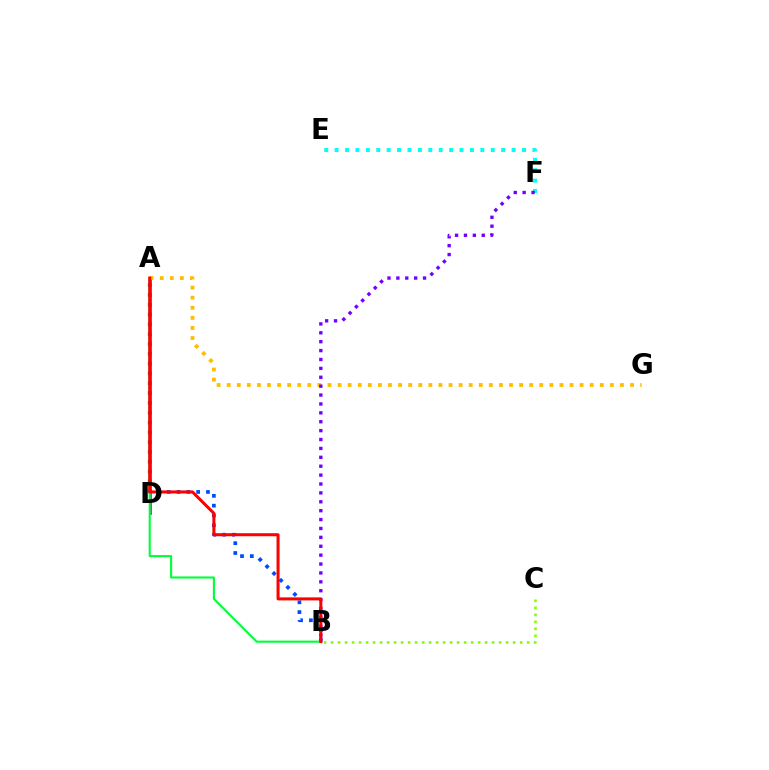{('B', 'C'): [{'color': '#84ff00', 'line_style': 'dotted', 'thickness': 1.9}], ('E', 'F'): [{'color': '#00fff6', 'line_style': 'dotted', 'thickness': 2.83}], ('A', 'D'): [{'color': '#ff00cf', 'line_style': 'solid', 'thickness': 2.03}], ('A', 'B'): [{'color': '#004bff', 'line_style': 'dotted', 'thickness': 2.67}, {'color': '#00ff39', 'line_style': 'solid', 'thickness': 1.52}, {'color': '#ff0000', 'line_style': 'solid', 'thickness': 2.18}], ('A', 'G'): [{'color': '#ffbd00', 'line_style': 'dotted', 'thickness': 2.74}], ('B', 'F'): [{'color': '#7200ff', 'line_style': 'dotted', 'thickness': 2.42}]}